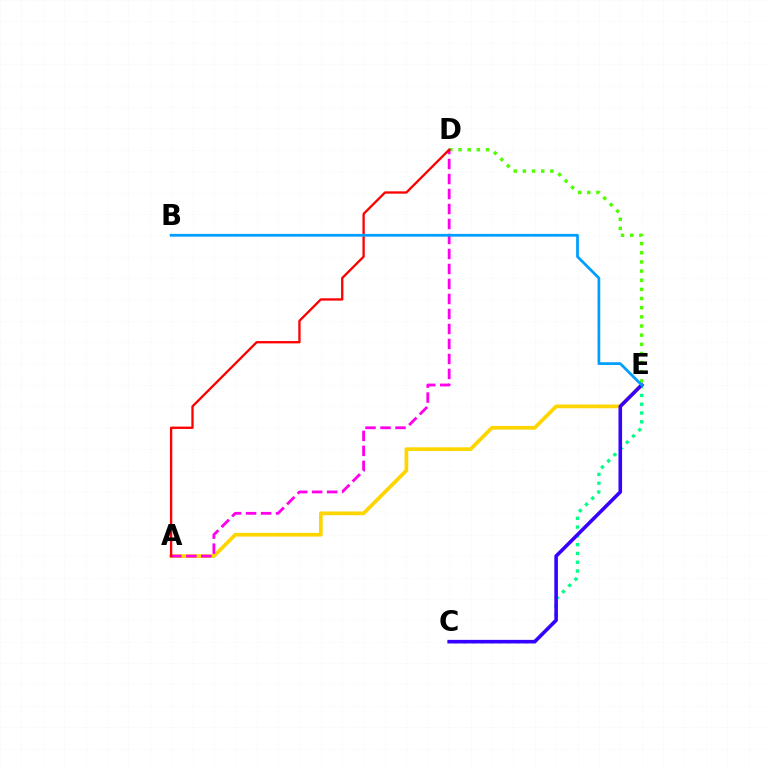{('C', 'E'): [{'color': '#00ff86', 'line_style': 'dotted', 'thickness': 2.39}, {'color': '#3700ff', 'line_style': 'solid', 'thickness': 2.58}], ('D', 'E'): [{'color': '#4fff00', 'line_style': 'dotted', 'thickness': 2.49}], ('A', 'E'): [{'color': '#ffd500', 'line_style': 'solid', 'thickness': 2.67}], ('A', 'D'): [{'color': '#ff00ed', 'line_style': 'dashed', 'thickness': 2.04}, {'color': '#ff0000', 'line_style': 'solid', 'thickness': 1.67}], ('B', 'E'): [{'color': '#009eff', 'line_style': 'solid', 'thickness': 1.98}]}